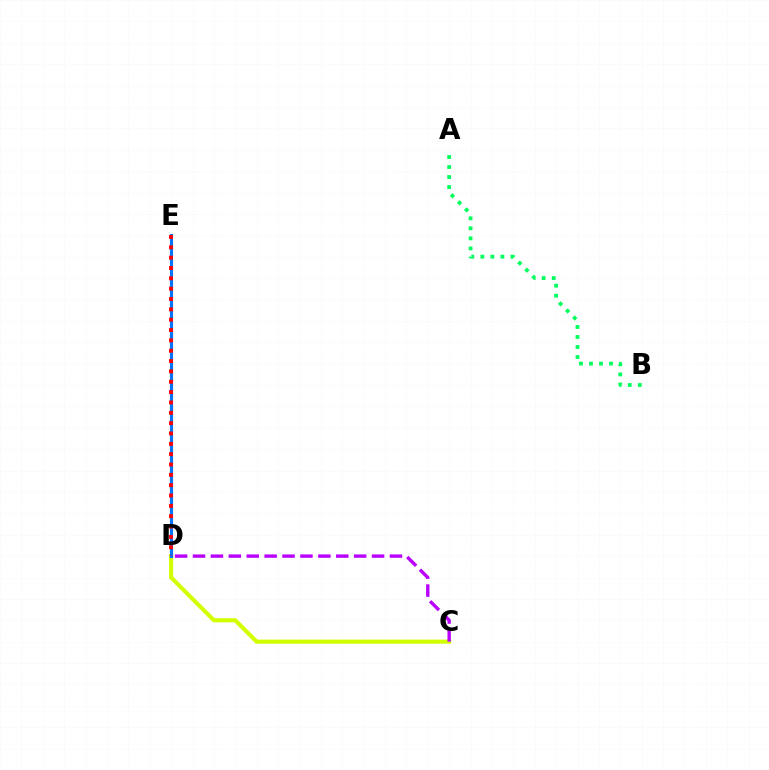{('A', 'B'): [{'color': '#00ff5c', 'line_style': 'dotted', 'thickness': 2.72}], ('C', 'D'): [{'color': '#d1ff00', 'line_style': 'solid', 'thickness': 2.97}, {'color': '#b900ff', 'line_style': 'dashed', 'thickness': 2.43}], ('D', 'E'): [{'color': '#0074ff', 'line_style': 'solid', 'thickness': 2.24}, {'color': '#ff0000', 'line_style': 'dotted', 'thickness': 2.81}]}